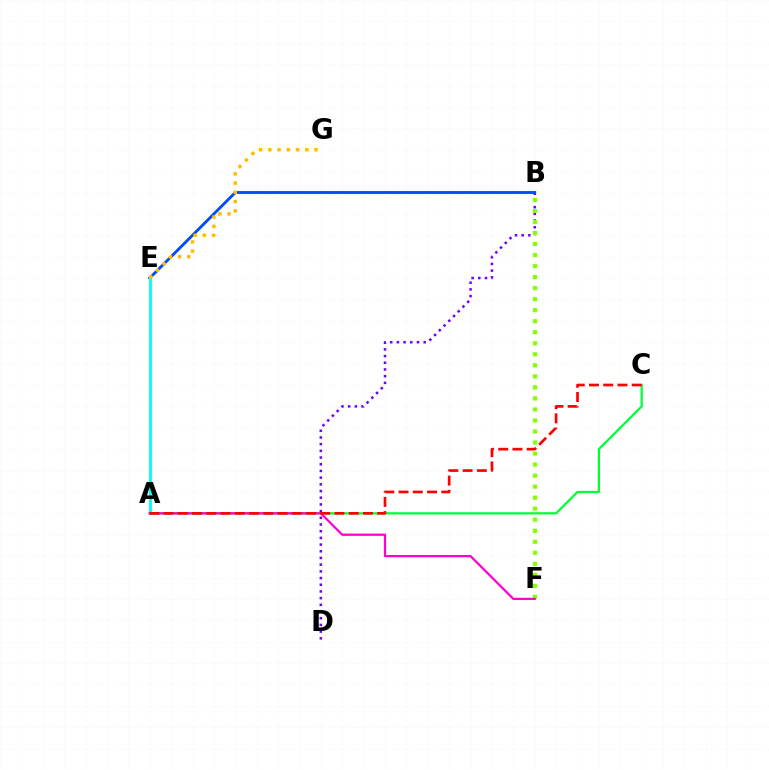{('B', 'D'): [{'color': '#7200ff', 'line_style': 'dotted', 'thickness': 1.82}], ('A', 'C'): [{'color': '#00ff39', 'line_style': 'solid', 'thickness': 1.61}, {'color': '#ff0000', 'line_style': 'dashed', 'thickness': 1.93}], ('B', 'E'): [{'color': '#004bff', 'line_style': 'solid', 'thickness': 2.05}], ('A', 'E'): [{'color': '#00fff6', 'line_style': 'solid', 'thickness': 2.08}], ('B', 'F'): [{'color': '#84ff00', 'line_style': 'dotted', 'thickness': 3.0}], ('A', 'F'): [{'color': '#ff00cf', 'line_style': 'solid', 'thickness': 1.61}], ('E', 'G'): [{'color': '#ffbd00', 'line_style': 'dotted', 'thickness': 2.51}]}